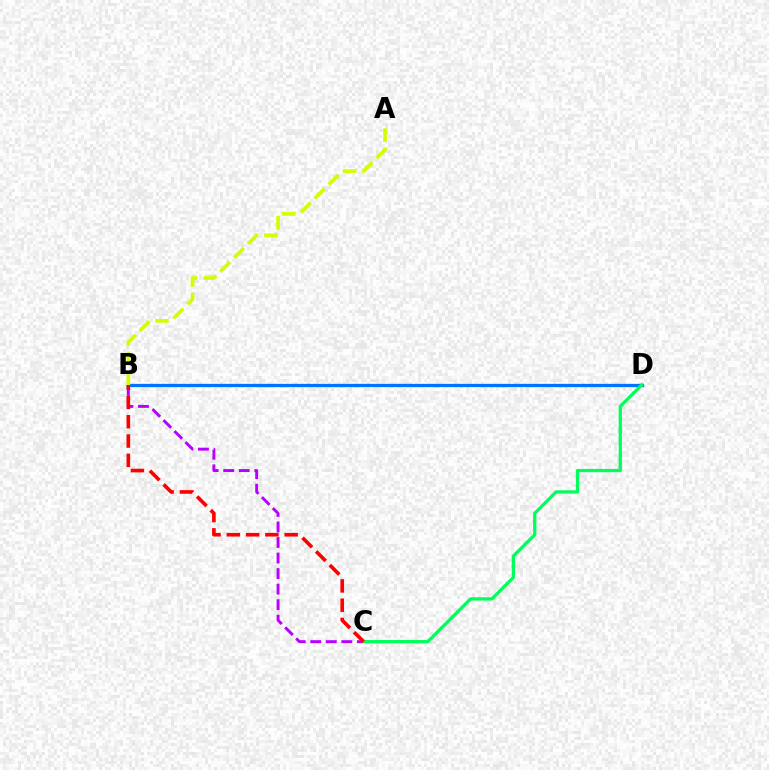{('B', 'D'): [{'color': '#0074ff', 'line_style': 'solid', 'thickness': 2.36}], ('B', 'C'): [{'color': '#b900ff', 'line_style': 'dashed', 'thickness': 2.11}, {'color': '#ff0000', 'line_style': 'dashed', 'thickness': 2.62}], ('A', 'B'): [{'color': '#d1ff00', 'line_style': 'dashed', 'thickness': 2.66}], ('C', 'D'): [{'color': '#00ff5c', 'line_style': 'solid', 'thickness': 2.36}]}